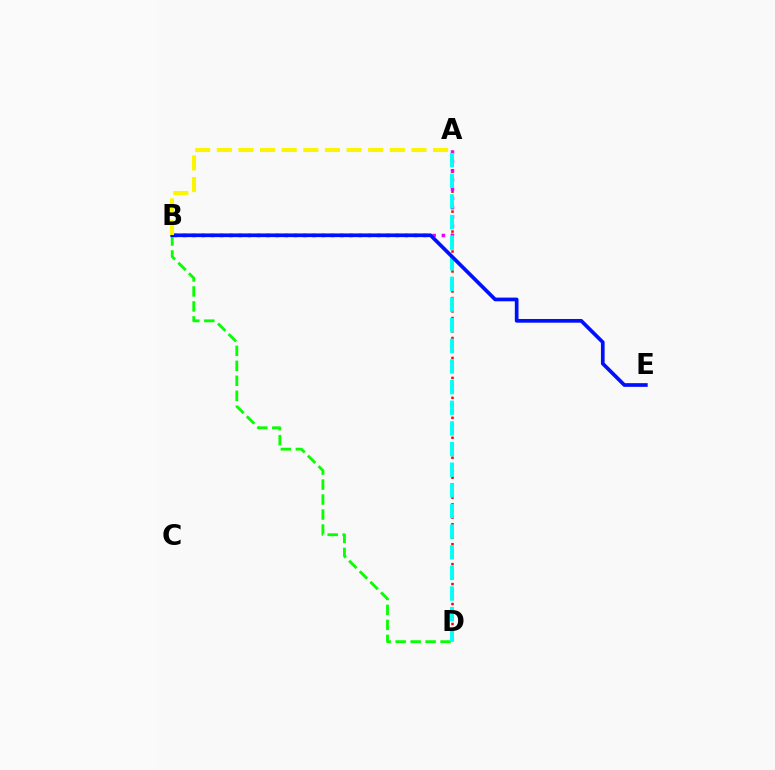{('A', 'D'): [{'color': '#ff0000', 'line_style': 'dotted', 'thickness': 1.81}, {'color': '#00fff6', 'line_style': 'dashed', 'thickness': 2.8}], ('A', 'B'): [{'color': '#ee00ff', 'line_style': 'dotted', 'thickness': 2.51}, {'color': '#fcf500', 'line_style': 'dashed', 'thickness': 2.94}], ('B', 'D'): [{'color': '#08ff00', 'line_style': 'dashed', 'thickness': 2.03}], ('B', 'E'): [{'color': '#0010ff', 'line_style': 'solid', 'thickness': 2.66}]}